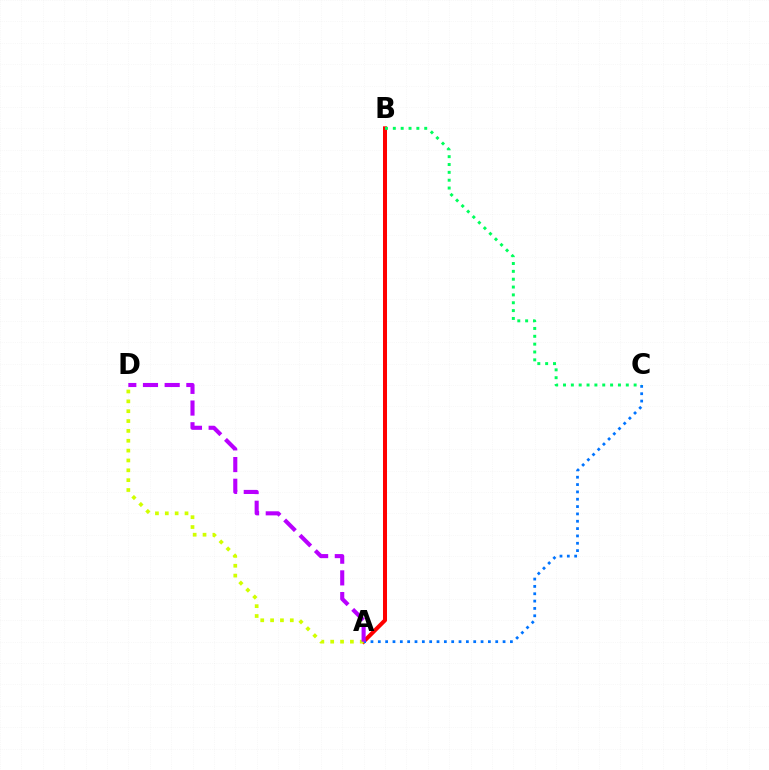{('A', 'B'): [{'color': '#ff0000', 'line_style': 'solid', 'thickness': 2.89}], ('A', 'C'): [{'color': '#0074ff', 'line_style': 'dotted', 'thickness': 1.99}], ('A', 'D'): [{'color': '#d1ff00', 'line_style': 'dotted', 'thickness': 2.68}, {'color': '#b900ff', 'line_style': 'dashed', 'thickness': 2.95}], ('B', 'C'): [{'color': '#00ff5c', 'line_style': 'dotted', 'thickness': 2.13}]}